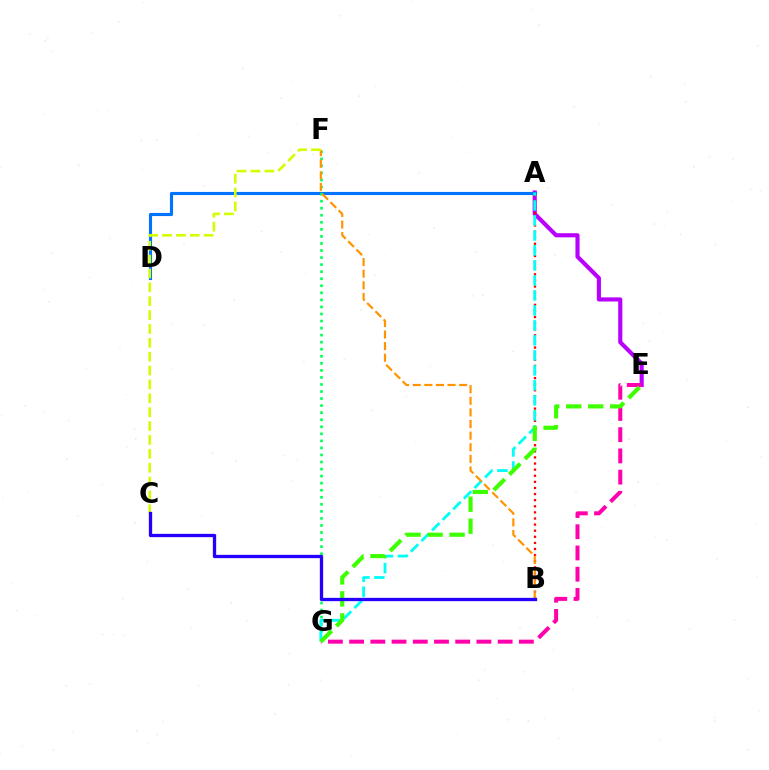{('A', 'E'): [{'color': '#b900ff', 'line_style': 'solid', 'thickness': 2.97}], ('A', 'D'): [{'color': '#0074ff', 'line_style': 'solid', 'thickness': 2.24}], ('A', 'B'): [{'color': '#ff0000', 'line_style': 'dotted', 'thickness': 1.66}], ('F', 'G'): [{'color': '#00ff5c', 'line_style': 'dotted', 'thickness': 1.92}], ('E', 'G'): [{'color': '#ff00ac', 'line_style': 'dashed', 'thickness': 2.88}, {'color': '#3dff00', 'line_style': 'dashed', 'thickness': 2.99}], ('A', 'G'): [{'color': '#00fff6', 'line_style': 'dashed', 'thickness': 2.04}], ('B', 'F'): [{'color': '#ff9400', 'line_style': 'dashed', 'thickness': 1.58}], ('C', 'F'): [{'color': '#d1ff00', 'line_style': 'dashed', 'thickness': 1.88}], ('B', 'C'): [{'color': '#2500ff', 'line_style': 'solid', 'thickness': 2.38}]}